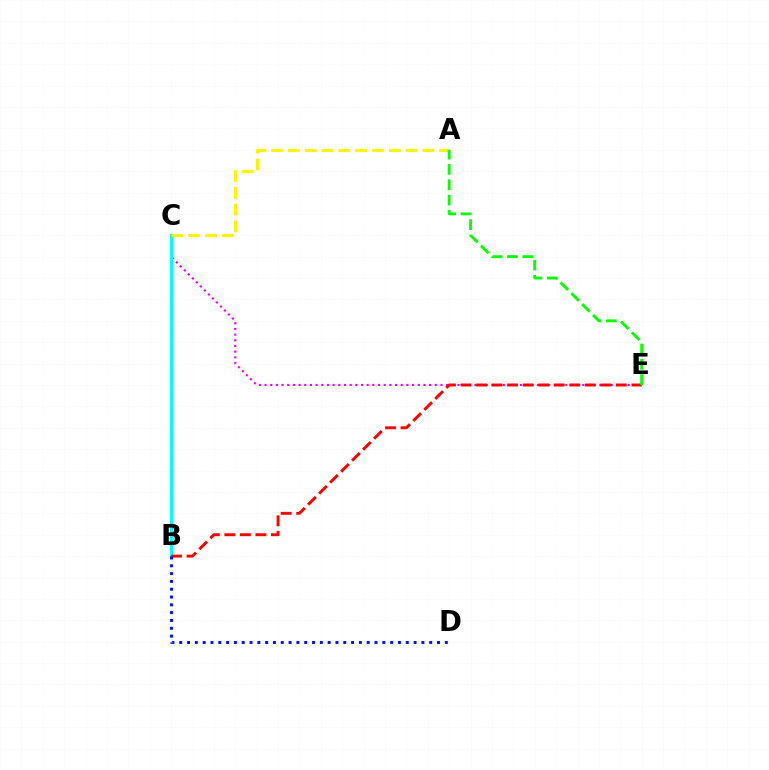{('C', 'E'): [{'color': '#ee00ff', 'line_style': 'dotted', 'thickness': 1.54}], ('B', 'C'): [{'color': '#00fff6', 'line_style': 'solid', 'thickness': 2.2}], ('A', 'C'): [{'color': '#fcf500', 'line_style': 'dashed', 'thickness': 2.28}], ('B', 'E'): [{'color': '#ff0000', 'line_style': 'dashed', 'thickness': 2.11}], ('A', 'E'): [{'color': '#08ff00', 'line_style': 'dashed', 'thickness': 2.08}], ('B', 'D'): [{'color': '#0010ff', 'line_style': 'dotted', 'thickness': 2.12}]}